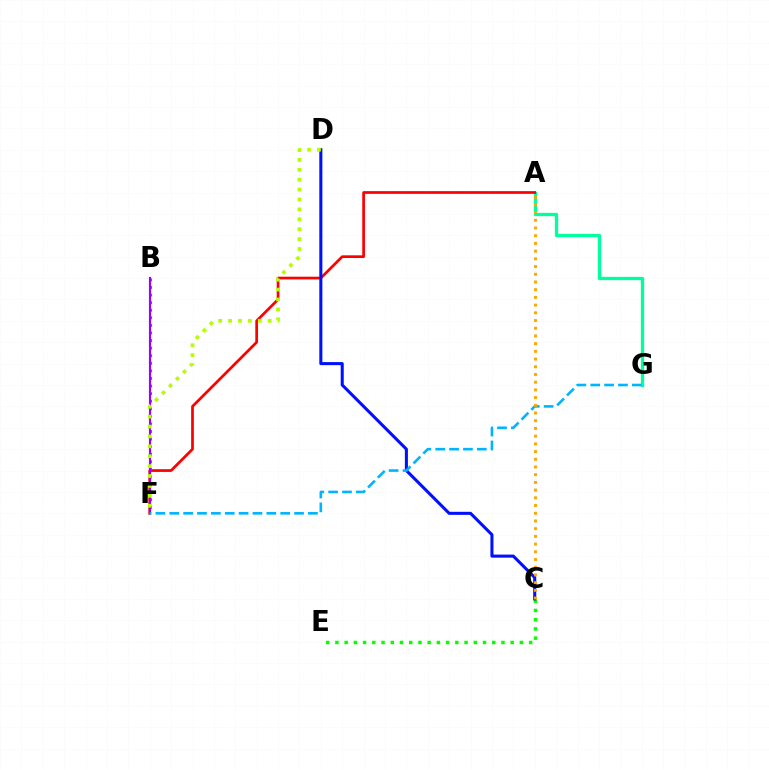{('A', 'G'): [{'color': '#00ff9d', 'line_style': 'solid', 'thickness': 2.38}], ('C', 'E'): [{'color': '#08ff00', 'line_style': 'dotted', 'thickness': 2.51}], ('A', 'F'): [{'color': '#ff0000', 'line_style': 'solid', 'thickness': 1.96}], ('B', 'F'): [{'color': '#ff00bd', 'line_style': 'dotted', 'thickness': 2.06}, {'color': '#9b00ff', 'line_style': 'solid', 'thickness': 1.55}], ('C', 'D'): [{'color': '#0010ff', 'line_style': 'solid', 'thickness': 2.2}], ('F', 'G'): [{'color': '#00b5ff', 'line_style': 'dashed', 'thickness': 1.88}], ('A', 'C'): [{'color': '#ffa500', 'line_style': 'dotted', 'thickness': 2.09}], ('D', 'F'): [{'color': '#b3ff00', 'line_style': 'dotted', 'thickness': 2.69}]}